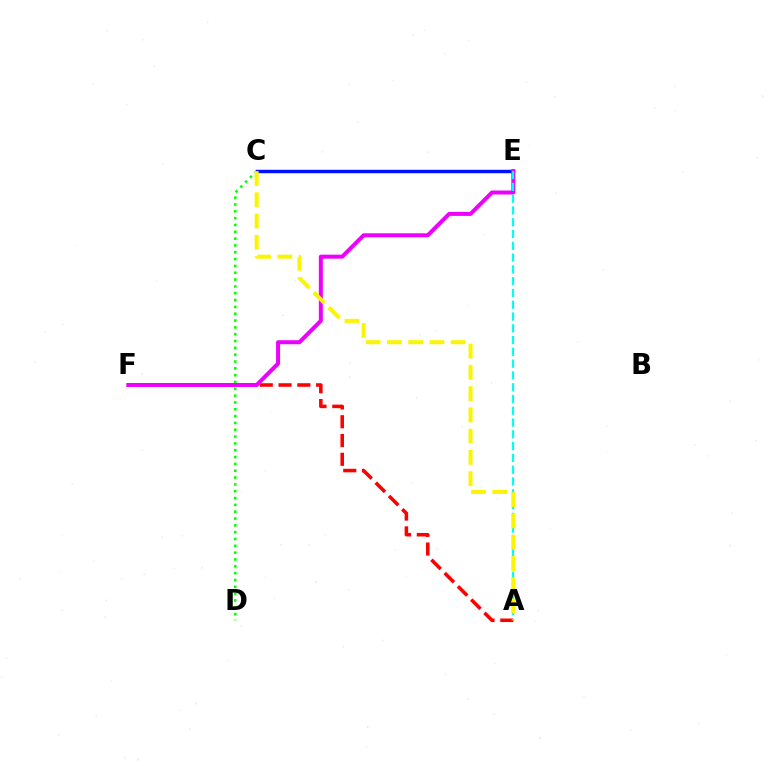{('A', 'F'): [{'color': '#ff0000', 'line_style': 'dashed', 'thickness': 2.55}], ('C', 'D'): [{'color': '#08ff00', 'line_style': 'dotted', 'thickness': 1.85}], ('C', 'E'): [{'color': '#0010ff', 'line_style': 'solid', 'thickness': 2.48}], ('E', 'F'): [{'color': '#ee00ff', 'line_style': 'solid', 'thickness': 2.88}], ('A', 'E'): [{'color': '#00fff6', 'line_style': 'dashed', 'thickness': 1.6}], ('A', 'C'): [{'color': '#fcf500', 'line_style': 'dashed', 'thickness': 2.89}]}